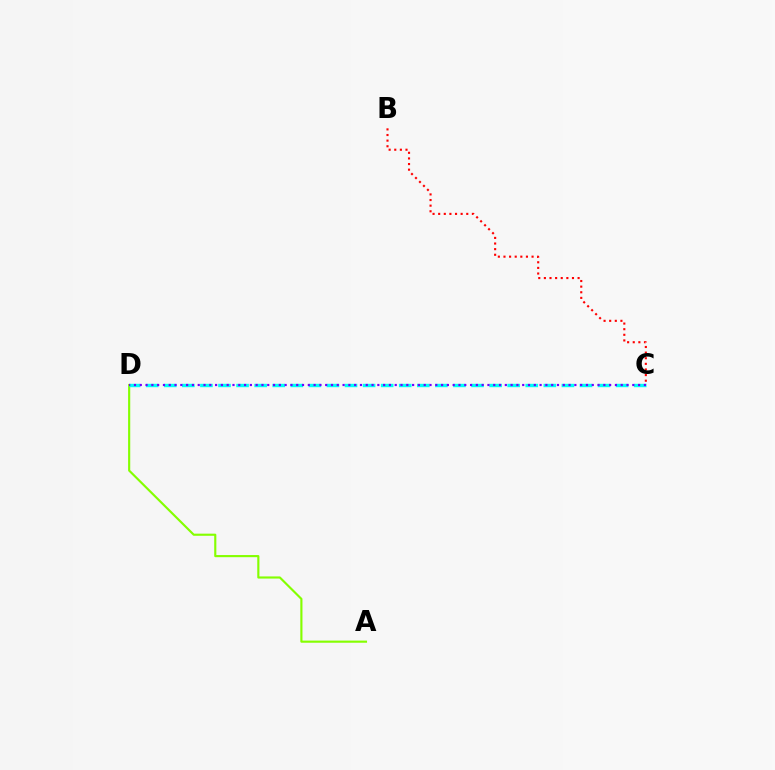{('A', 'D'): [{'color': '#84ff00', 'line_style': 'solid', 'thickness': 1.54}], ('B', 'C'): [{'color': '#ff0000', 'line_style': 'dotted', 'thickness': 1.53}], ('C', 'D'): [{'color': '#00fff6', 'line_style': 'dashed', 'thickness': 2.46}, {'color': '#7200ff', 'line_style': 'dotted', 'thickness': 1.57}]}